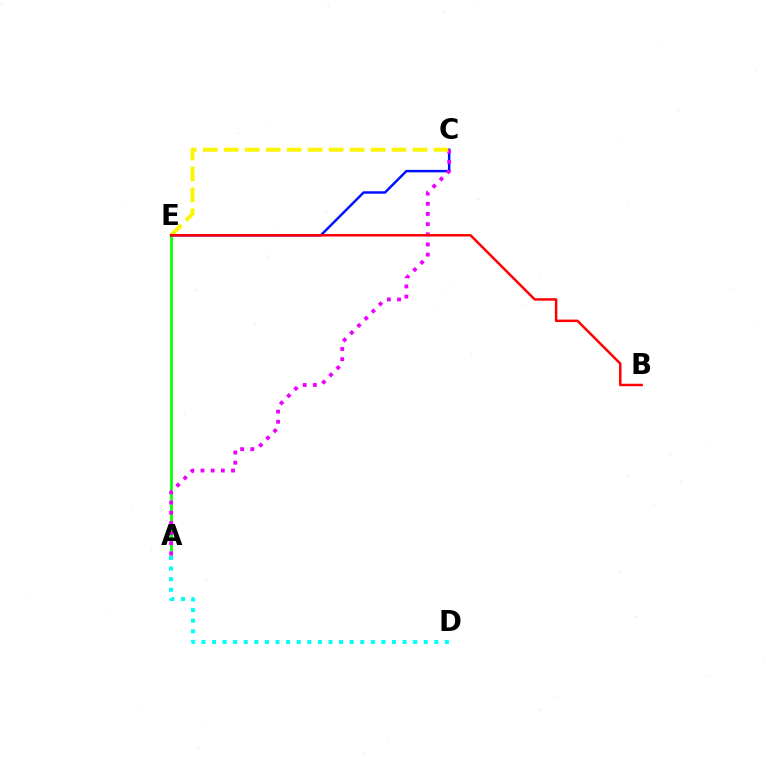{('A', 'E'): [{'color': '#08ff00', 'line_style': 'solid', 'thickness': 1.94}], ('C', 'E'): [{'color': '#0010ff', 'line_style': 'solid', 'thickness': 1.77}, {'color': '#fcf500', 'line_style': 'dashed', 'thickness': 2.85}], ('A', 'C'): [{'color': '#ee00ff', 'line_style': 'dotted', 'thickness': 2.76}], ('A', 'D'): [{'color': '#00fff6', 'line_style': 'dotted', 'thickness': 2.88}], ('B', 'E'): [{'color': '#ff0000', 'line_style': 'solid', 'thickness': 1.79}]}